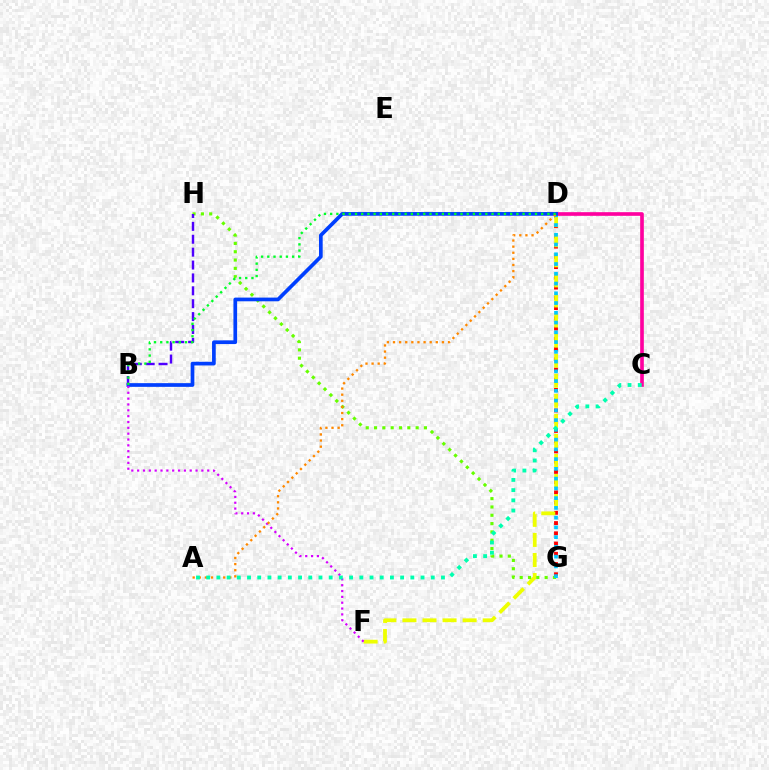{('D', 'G'): [{'color': '#ff0000', 'line_style': 'dotted', 'thickness': 2.78}, {'color': '#00c7ff', 'line_style': 'dotted', 'thickness': 2.65}], ('D', 'F'): [{'color': '#eeff00', 'line_style': 'dashed', 'thickness': 2.73}], ('G', 'H'): [{'color': '#66ff00', 'line_style': 'dotted', 'thickness': 2.26}], ('C', 'D'): [{'color': '#ff00a0', 'line_style': 'solid', 'thickness': 2.63}], ('B', 'D'): [{'color': '#003fff', 'line_style': 'solid', 'thickness': 2.66}, {'color': '#00ff27', 'line_style': 'dotted', 'thickness': 1.69}], ('B', 'F'): [{'color': '#d600ff', 'line_style': 'dotted', 'thickness': 1.59}], ('B', 'H'): [{'color': '#4f00ff', 'line_style': 'dashed', 'thickness': 1.75}], ('A', 'D'): [{'color': '#ff8800', 'line_style': 'dotted', 'thickness': 1.66}], ('A', 'C'): [{'color': '#00ffaf', 'line_style': 'dotted', 'thickness': 2.77}]}